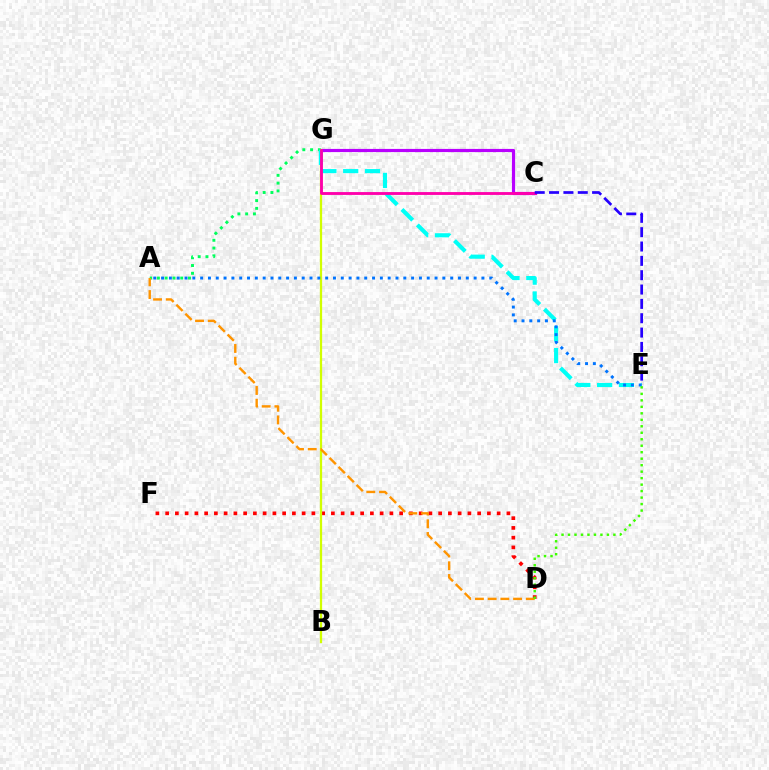{('C', 'G'): [{'color': '#b900ff', 'line_style': 'solid', 'thickness': 2.29}, {'color': '#ff00ac', 'line_style': 'solid', 'thickness': 2.05}], ('A', 'G'): [{'color': '#00ff5c', 'line_style': 'dotted', 'thickness': 2.11}], ('D', 'F'): [{'color': '#ff0000', 'line_style': 'dotted', 'thickness': 2.65}], ('B', 'G'): [{'color': '#d1ff00', 'line_style': 'solid', 'thickness': 1.63}], ('A', 'D'): [{'color': '#ff9400', 'line_style': 'dashed', 'thickness': 1.73}], ('E', 'G'): [{'color': '#00fff6', 'line_style': 'dashed', 'thickness': 2.96}], ('A', 'E'): [{'color': '#0074ff', 'line_style': 'dotted', 'thickness': 2.12}], ('D', 'E'): [{'color': '#3dff00', 'line_style': 'dotted', 'thickness': 1.76}], ('C', 'E'): [{'color': '#2500ff', 'line_style': 'dashed', 'thickness': 1.95}]}